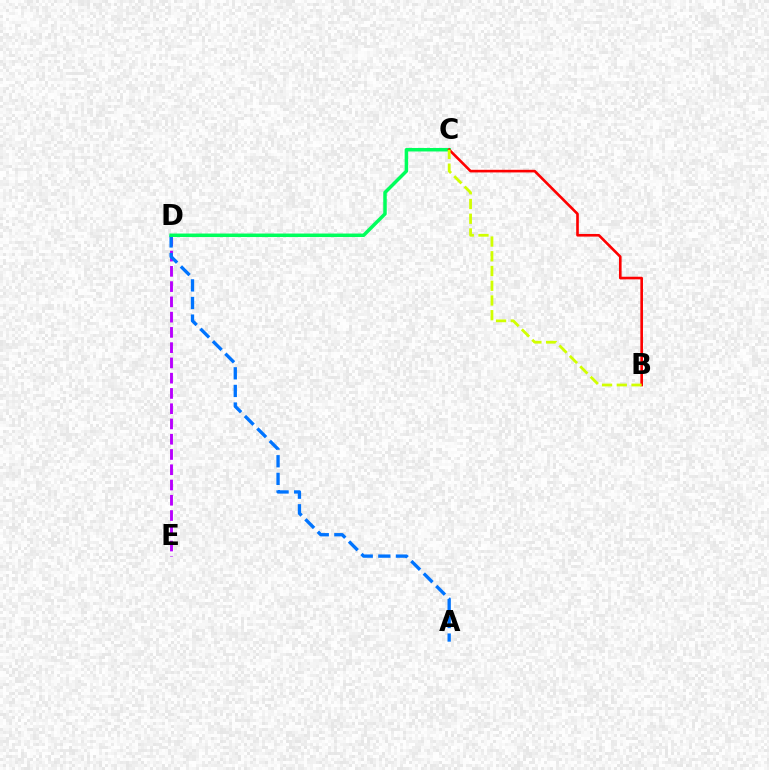{('D', 'E'): [{'color': '#b900ff', 'line_style': 'dashed', 'thickness': 2.07}], ('A', 'D'): [{'color': '#0074ff', 'line_style': 'dashed', 'thickness': 2.39}], ('C', 'D'): [{'color': '#00ff5c', 'line_style': 'solid', 'thickness': 2.51}], ('B', 'C'): [{'color': '#ff0000', 'line_style': 'solid', 'thickness': 1.89}, {'color': '#d1ff00', 'line_style': 'dashed', 'thickness': 2.0}]}